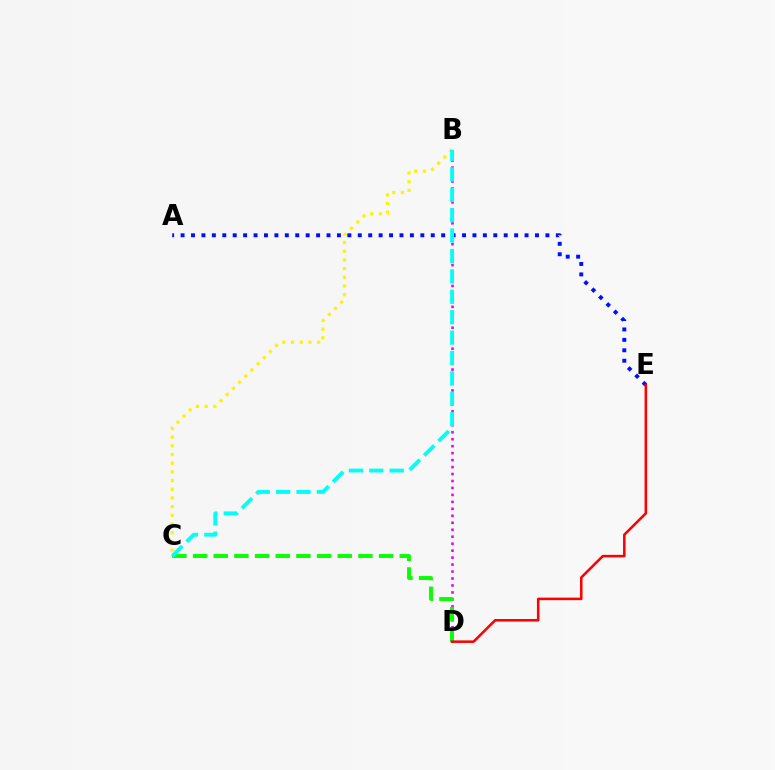{('B', 'D'): [{'color': '#ee00ff', 'line_style': 'dotted', 'thickness': 1.89}], ('C', 'D'): [{'color': '#08ff00', 'line_style': 'dashed', 'thickness': 2.81}], ('B', 'C'): [{'color': '#fcf500', 'line_style': 'dotted', 'thickness': 2.36}, {'color': '#00fff6', 'line_style': 'dashed', 'thickness': 2.77}], ('A', 'E'): [{'color': '#0010ff', 'line_style': 'dotted', 'thickness': 2.83}], ('D', 'E'): [{'color': '#ff0000', 'line_style': 'solid', 'thickness': 1.83}]}